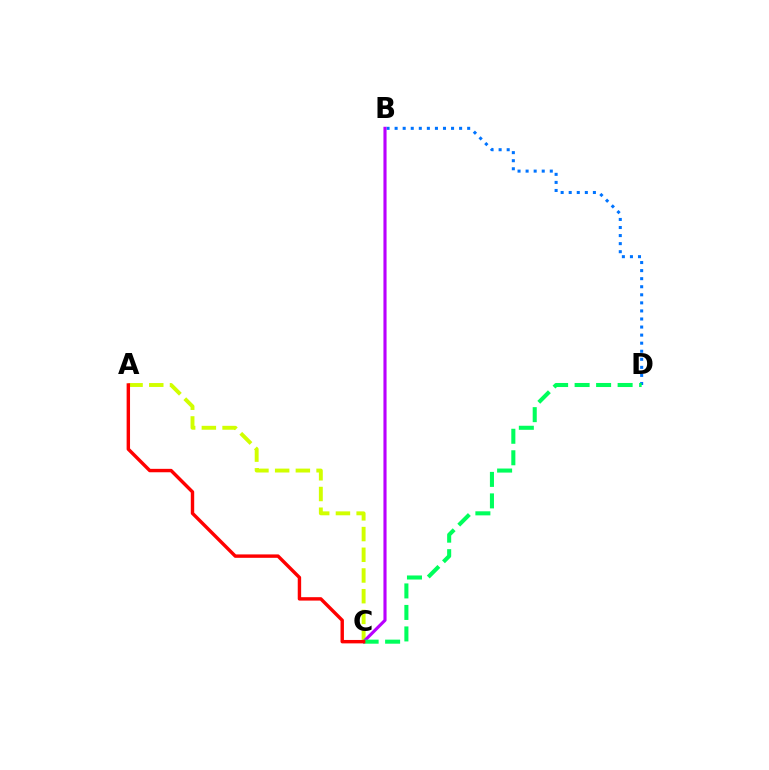{('A', 'C'): [{'color': '#d1ff00', 'line_style': 'dashed', 'thickness': 2.81}, {'color': '#ff0000', 'line_style': 'solid', 'thickness': 2.46}], ('B', 'D'): [{'color': '#0074ff', 'line_style': 'dotted', 'thickness': 2.19}], ('B', 'C'): [{'color': '#b900ff', 'line_style': 'solid', 'thickness': 2.25}], ('C', 'D'): [{'color': '#00ff5c', 'line_style': 'dashed', 'thickness': 2.92}]}